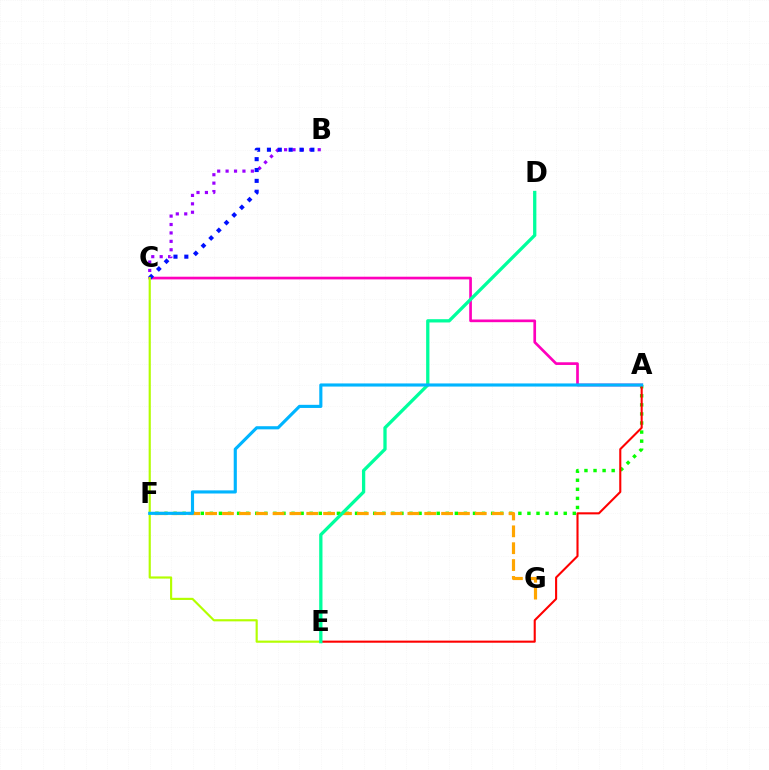{('B', 'C'): [{'color': '#9b00ff', 'line_style': 'dotted', 'thickness': 2.29}, {'color': '#0010ff', 'line_style': 'dotted', 'thickness': 2.95}], ('A', 'F'): [{'color': '#08ff00', 'line_style': 'dotted', 'thickness': 2.47}, {'color': '#00b5ff', 'line_style': 'solid', 'thickness': 2.25}], ('A', 'C'): [{'color': '#ff00bd', 'line_style': 'solid', 'thickness': 1.93}], ('A', 'E'): [{'color': '#ff0000', 'line_style': 'solid', 'thickness': 1.51}], ('F', 'G'): [{'color': '#ffa500', 'line_style': 'dashed', 'thickness': 2.29}], ('C', 'E'): [{'color': '#b3ff00', 'line_style': 'solid', 'thickness': 1.56}], ('D', 'E'): [{'color': '#00ff9d', 'line_style': 'solid', 'thickness': 2.37}]}